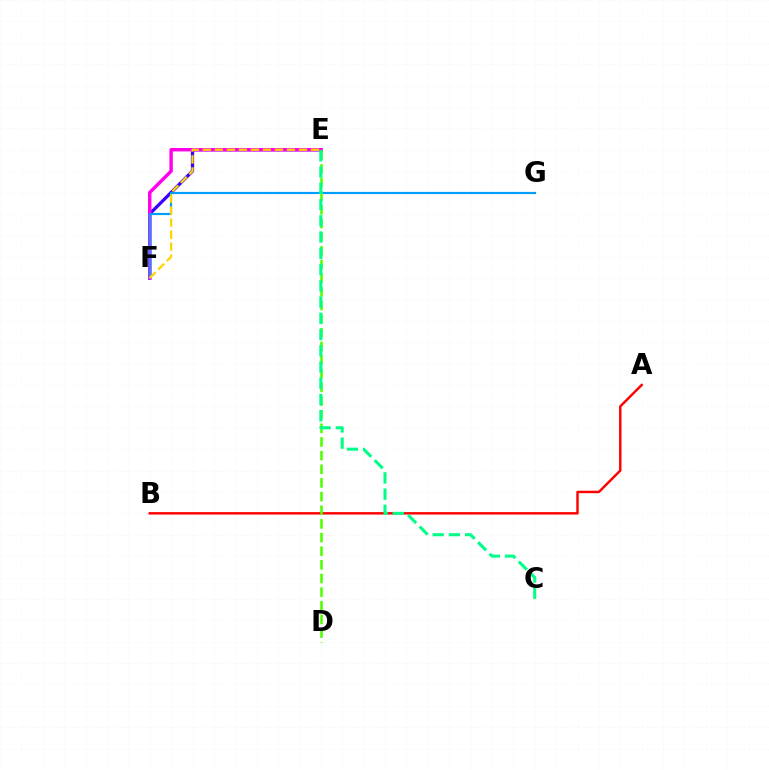{('E', 'F'): [{'color': '#3700ff', 'line_style': 'solid', 'thickness': 2.35}, {'color': '#ff00ed', 'line_style': 'solid', 'thickness': 2.46}, {'color': '#ffd500', 'line_style': 'dashed', 'thickness': 1.63}], ('F', 'G'): [{'color': '#009eff', 'line_style': 'solid', 'thickness': 1.57}], ('A', 'B'): [{'color': '#ff0000', 'line_style': 'solid', 'thickness': 1.76}], ('D', 'E'): [{'color': '#4fff00', 'line_style': 'dashed', 'thickness': 1.85}], ('C', 'E'): [{'color': '#00ff86', 'line_style': 'dashed', 'thickness': 2.21}]}